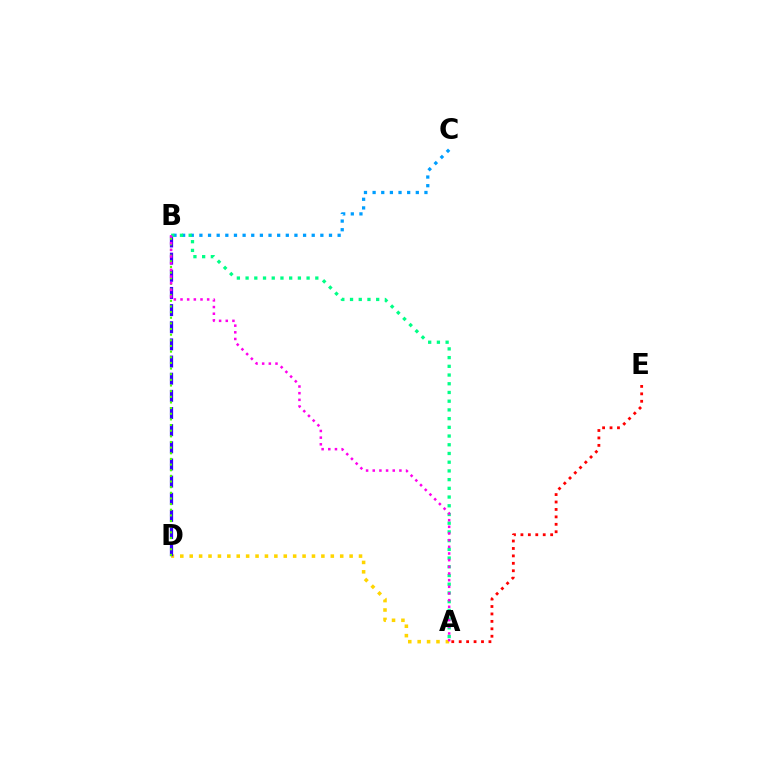{('B', 'C'): [{'color': '#009eff', 'line_style': 'dotted', 'thickness': 2.35}], ('A', 'E'): [{'color': '#ff0000', 'line_style': 'dotted', 'thickness': 2.02}], ('A', 'D'): [{'color': '#ffd500', 'line_style': 'dotted', 'thickness': 2.56}], ('B', 'D'): [{'color': '#3700ff', 'line_style': 'dashed', 'thickness': 2.33}, {'color': '#4fff00', 'line_style': 'dotted', 'thickness': 1.53}], ('A', 'B'): [{'color': '#00ff86', 'line_style': 'dotted', 'thickness': 2.37}, {'color': '#ff00ed', 'line_style': 'dotted', 'thickness': 1.81}]}